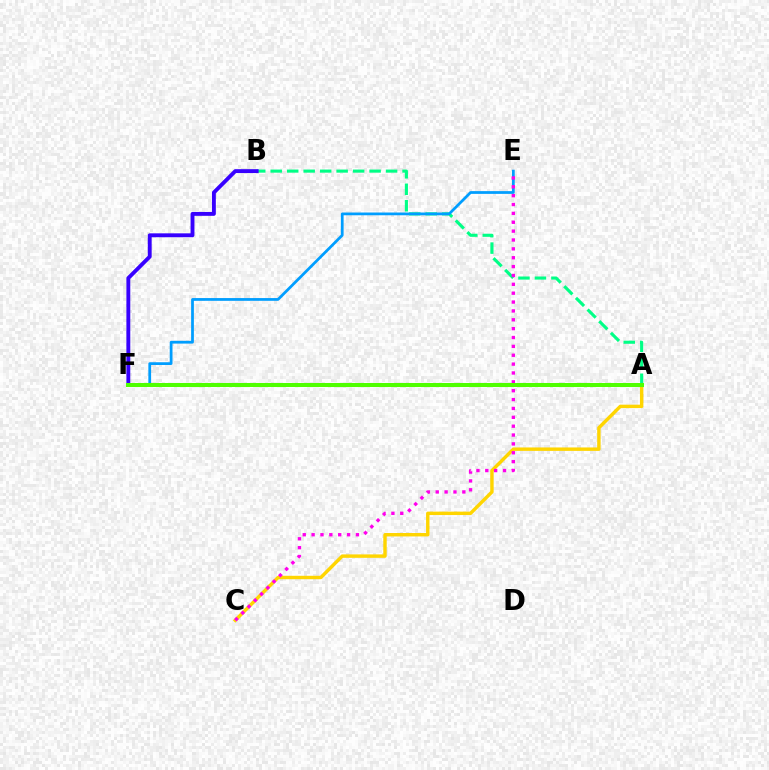{('A', 'F'): [{'color': '#ff0000', 'line_style': 'solid', 'thickness': 1.91}, {'color': '#4fff00', 'line_style': 'solid', 'thickness': 2.9}], ('A', 'B'): [{'color': '#00ff86', 'line_style': 'dashed', 'thickness': 2.24}], ('E', 'F'): [{'color': '#009eff', 'line_style': 'solid', 'thickness': 1.98}], ('B', 'F'): [{'color': '#3700ff', 'line_style': 'solid', 'thickness': 2.8}], ('A', 'C'): [{'color': '#ffd500', 'line_style': 'solid', 'thickness': 2.46}], ('C', 'E'): [{'color': '#ff00ed', 'line_style': 'dotted', 'thickness': 2.41}]}